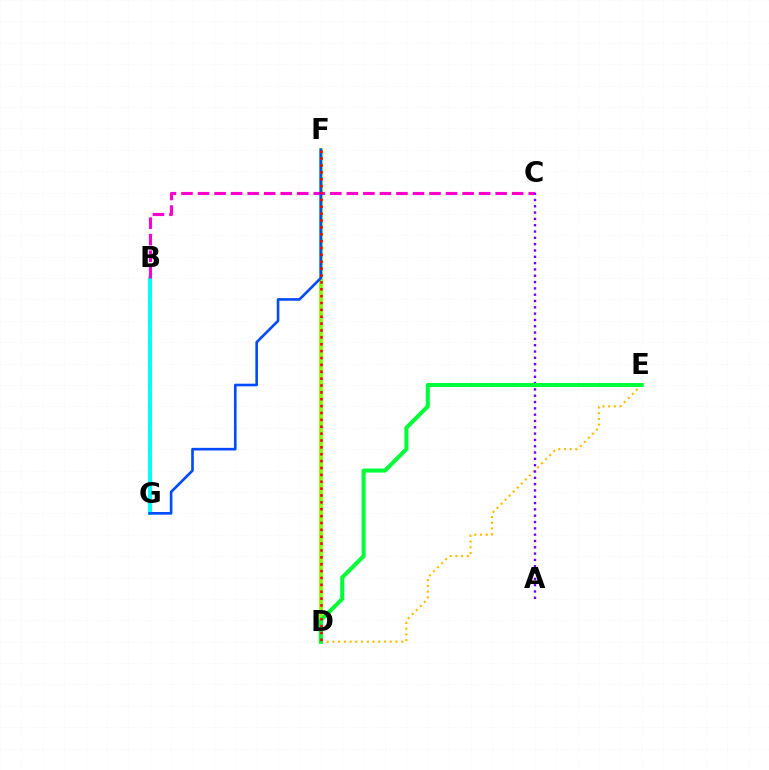{('B', 'G'): [{'color': '#00fff6', 'line_style': 'solid', 'thickness': 2.85}], ('D', 'F'): [{'color': '#84ff00', 'line_style': 'solid', 'thickness': 2.74}, {'color': '#ff0000', 'line_style': 'dotted', 'thickness': 1.87}], ('B', 'C'): [{'color': '#ff00cf', 'line_style': 'dashed', 'thickness': 2.25}], ('D', 'E'): [{'color': '#ffbd00', 'line_style': 'dotted', 'thickness': 1.56}, {'color': '#00ff39', 'line_style': 'solid', 'thickness': 2.91}], ('A', 'C'): [{'color': '#7200ff', 'line_style': 'dotted', 'thickness': 1.72}], ('F', 'G'): [{'color': '#004bff', 'line_style': 'solid', 'thickness': 1.89}]}